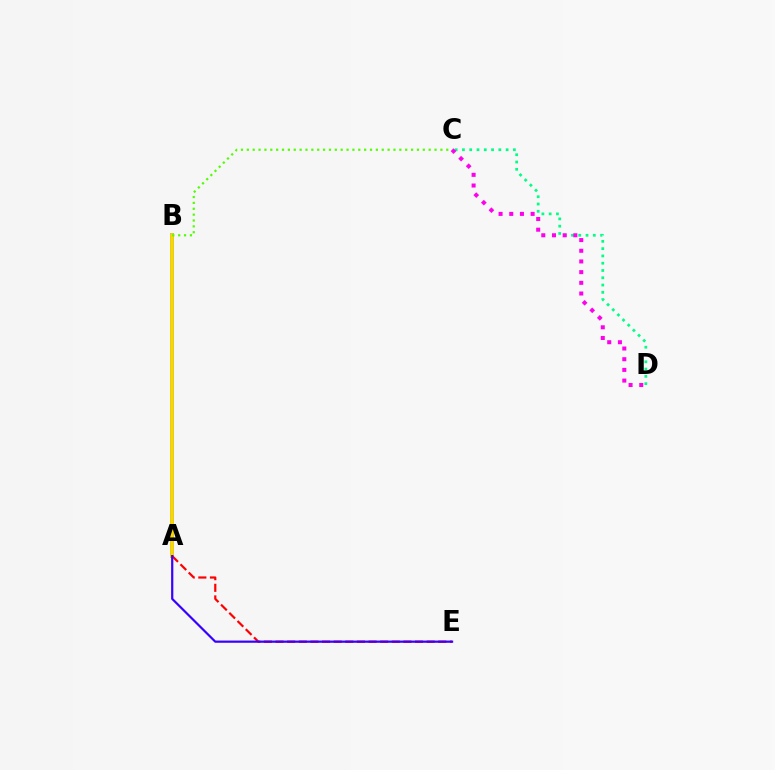{('A', 'B'): [{'color': '#009eff', 'line_style': 'solid', 'thickness': 2.81}, {'color': '#ffd500', 'line_style': 'solid', 'thickness': 2.71}], ('C', 'D'): [{'color': '#00ff86', 'line_style': 'dotted', 'thickness': 1.98}, {'color': '#ff00ed', 'line_style': 'dotted', 'thickness': 2.9}], ('B', 'C'): [{'color': '#4fff00', 'line_style': 'dotted', 'thickness': 1.59}], ('A', 'E'): [{'color': '#ff0000', 'line_style': 'dashed', 'thickness': 1.58}, {'color': '#3700ff', 'line_style': 'solid', 'thickness': 1.59}]}